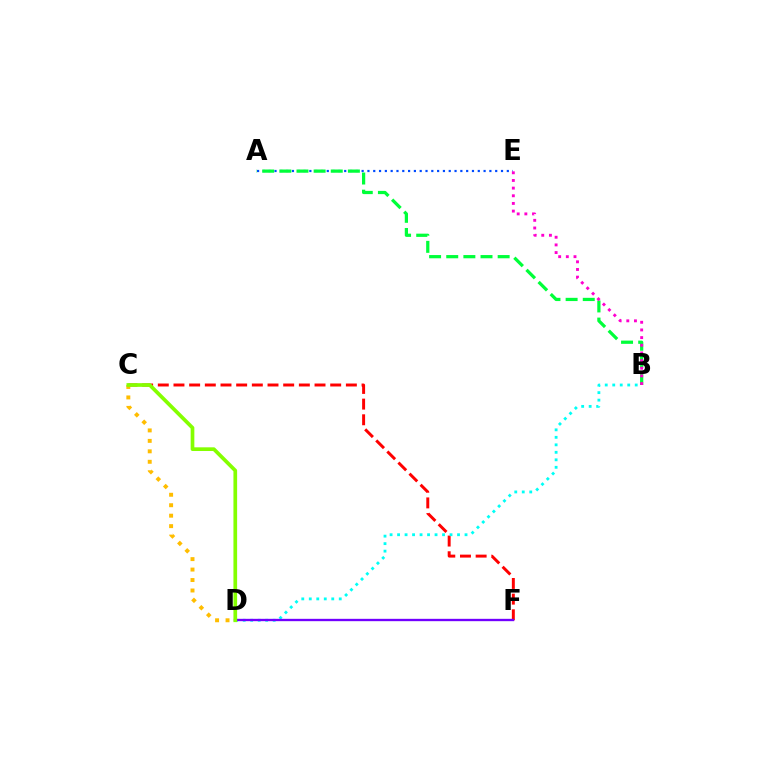{('A', 'E'): [{'color': '#004bff', 'line_style': 'dotted', 'thickness': 1.58}], ('A', 'B'): [{'color': '#00ff39', 'line_style': 'dashed', 'thickness': 2.33}], ('C', 'F'): [{'color': '#ff0000', 'line_style': 'dashed', 'thickness': 2.13}], ('B', 'D'): [{'color': '#00fff6', 'line_style': 'dotted', 'thickness': 2.04}], ('D', 'F'): [{'color': '#7200ff', 'line_style': 'solid', 'thickness': 1.69}], ('C', 'D'): [{'color': '#ffbd00', 'line_style': 'dotted', 'thickness': 2.84}, {'color': '#84ff00', 'line_style': 'solid', 'thickness': 2.66}], ('B', 'E'): [{'color': '#ff00cf', 'line_style': 'dotted', 'thickness': 2.08}]}